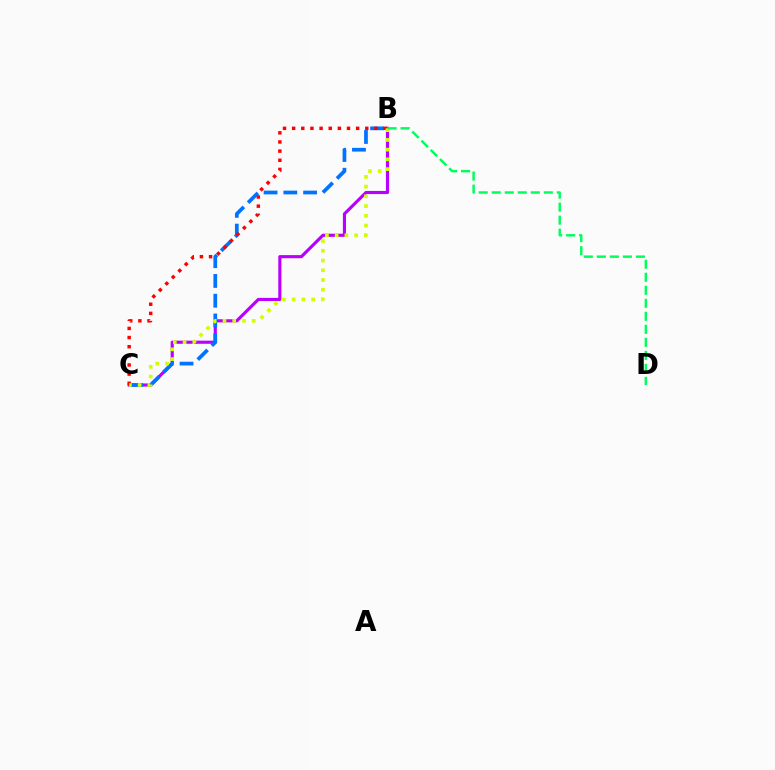{('B', 'C'): [{'color': '#b900ff', 'line_style': 'solid', 'thickness': 2.26}, {'color': '#0074ff', 'line_style': 'dashed', 'thickness': 2.69}, {'color': '#ff0000', 'line_style': 'dotted', 'thickness': 2.48}, {'color': '#d1ff00', 'line_style': 'dotted', 'thickness': 2.65}], ('B', 'D'): [{'color': '#00ff5c', 'line_style': 'dashed', 'thickness': 1.77}]}